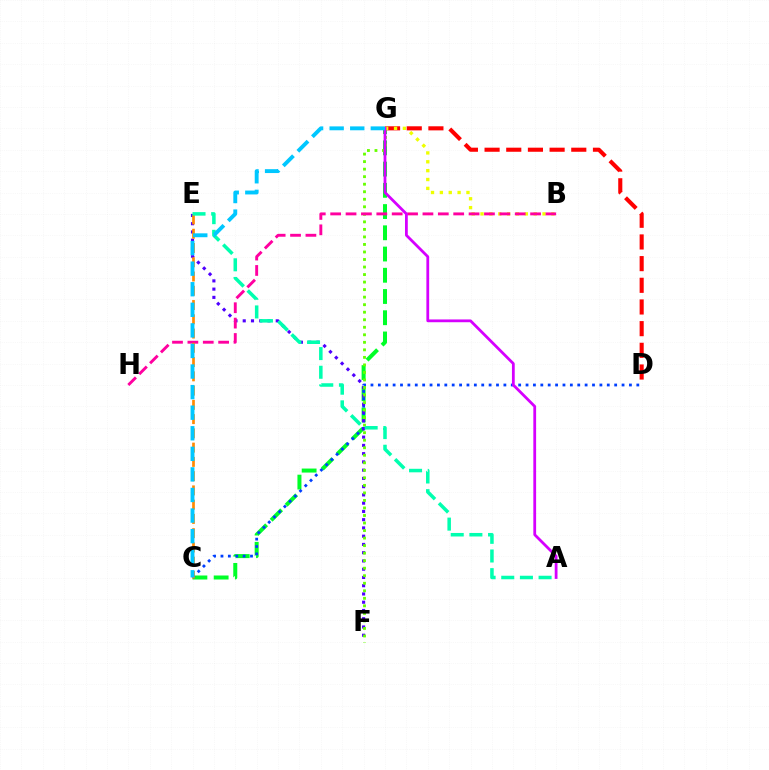{('C', 'G'): [{'color': '#00ff27', 'line_style': 'dashed', 'thickness': 2.88}, {'color': '#00c7ff', 'line_style': 'dashed', 'thickness': 2.8}], ('C', 'D'): [{'color': '#003fff', 'line_style': 'dotted', 'thickness': 2.01}], ('E', 'F'): [{'color': '#4f00ff', 'line_style': 'dotted', 'thickness': 2.24}], ('D', 'G'): [{'color': '#ff0000', 'line_style': 'dashed', 'thickness': 2.94}], ('F', 'G'): [{'color': '#66ff00', 'line_style': 'dotted', 'thickness': 2.05}], ('B', 'G'): [{'color': '#eeff00', 'line_style': 'dotted', 'thickness': 2.41}], ('B', 'H'): [{'color': '#ff00a0', 'line_style': 'dashed', 'thickness': 2.09}], ('A', 'G'): [{'color': '#d600ff', 'line_style': 'solid', 'thickness': 2.0}], ('C', 'E'): [{'color': '#ff8800', 'line_style': 'dashed', 'thickness': 1.94}], ('A', 'E'): [{'color': '#00ffaf', 'line_style': 'dashed', 'thickness': 2.54}]}